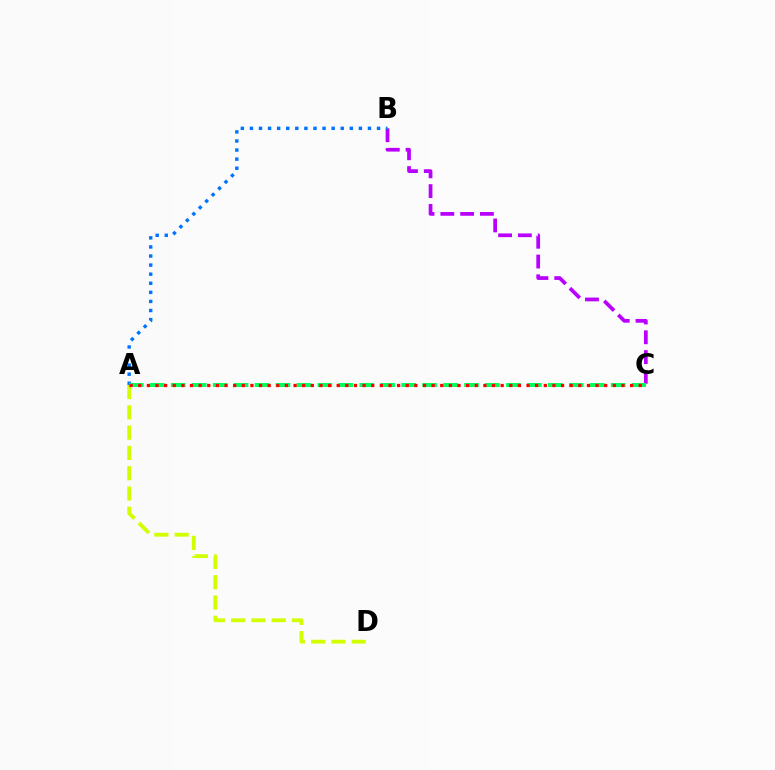{('A', 'D'): [{'color': '#d1ff00', 'line_style': 'dashed', 'thickness': 2.76}], ('B', 'C'): [{'color': '#b900ff', 'line_style': 'dashed', 'thickness': 2.69}], ('A', 'B'): [{'color': '#0074ff', 'line_style': 'dotted', 'thickness': 2.47}], ('A', 'C'): [{'color': '#00ff5c', 'line_style': 'dashed', 'thickness': 2.85}, {'color': '#ff0000', 'line_style': 'dotted', 'thickness': 2.34}]}